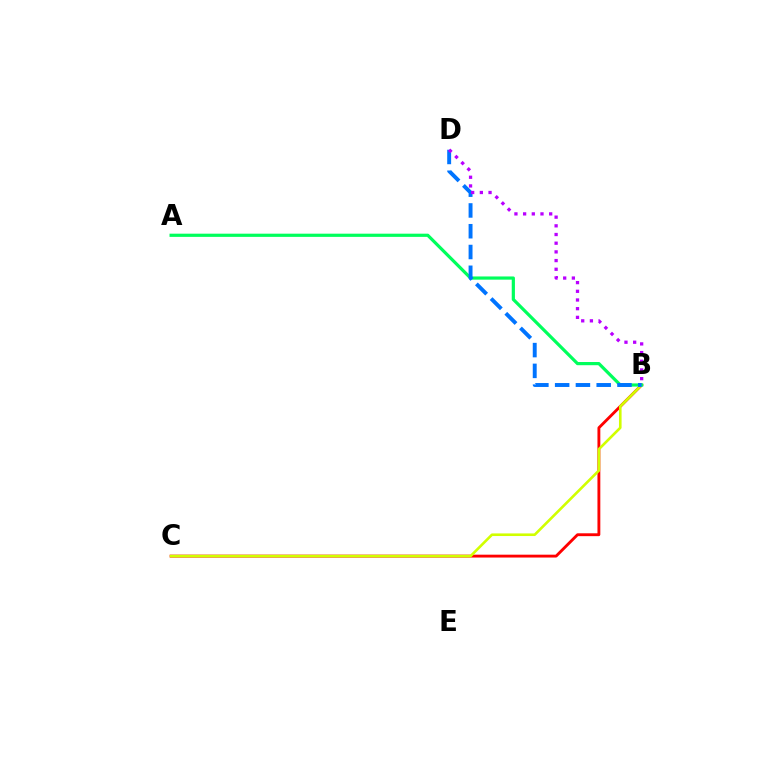{('B', 'C'): [{'color': '#ff0000', 'line_style': 'solid', 'thickness': 2.06}, {'color': '#d1ff00', 'line_style': 'solid', 'thickness': 1.89}], ('A', 'B'): [{'color': '#00ff5c', 'line_style': 'solid', 'thickness': 2.3}], ('B', 'D'): [{'color': '#0074ff', 'line_style': 'dashed', 'thickness': 2.82}, {'color': '#b900ff', 'line_style': 'dotted', 'thickness': 2.36}]}